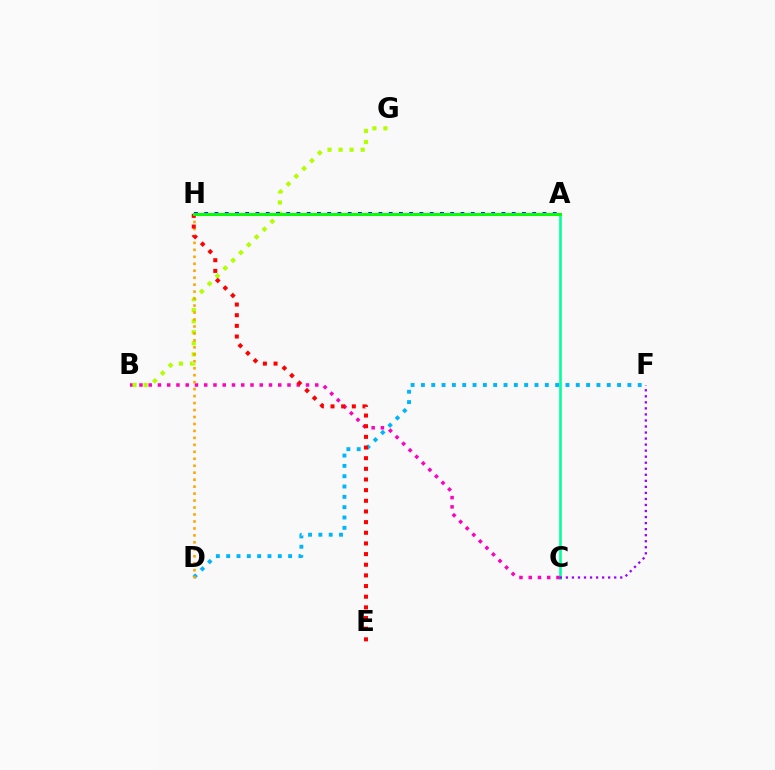{('A', 'C'): [{'color': '#00ff9d', 'line_style': 'solid', 'thickness': 1.87}], ('D', 'F'): [{'color': '#00b5ff', 'line_style': 'dotted', 'thickness': 2.81}], ('B', 'C'): [{'color': '#ff00bd', 'line_style': 'dotted', 'thickness': 2.51}], ('B', 'G'): [{'color': '#b3ff00', 'line_style': 'dotted', 'thickness': 3.0}], ('D', 'H'): [{'color': '#ffa500', 'line_style': 'dotted', 'thickness': 1.89}], ('A', 'H'): [{'color': '#0010ff', 'line_style': 'dotted', 'thickness': 2.78}, {'color': '#08ff00', 'line_style': 'solid', 'thickness': 2.16}], ('E', 'H'): [{'color': '#ff0000', 'line_style': 'dotted', 'thickness': 2.9}], ('C', 'F'): [{'color': '#9b00ff', 'line_style': 'dotted', 'thickness': 1.64}]}